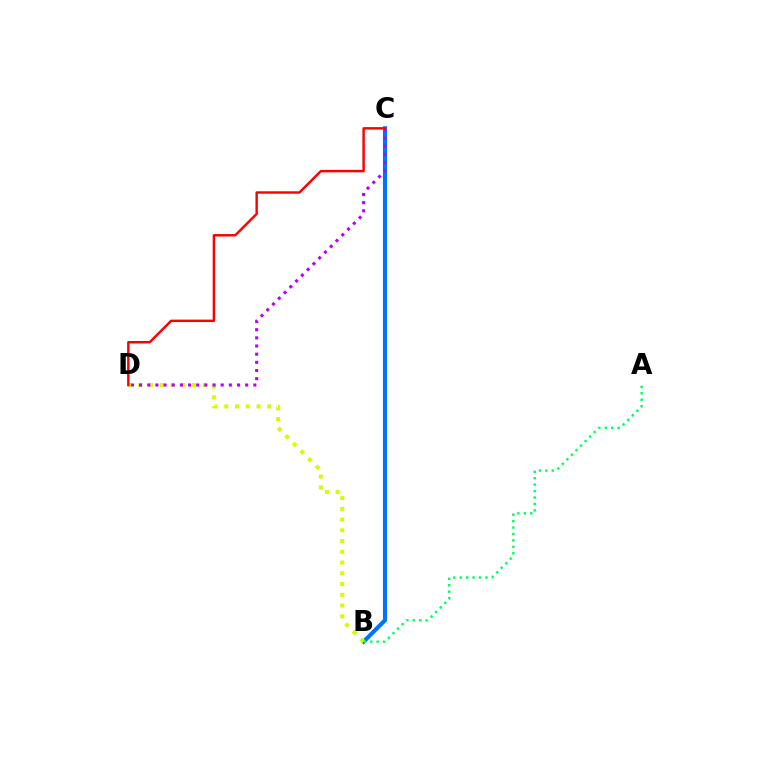{('B', 'C'): [{'color': '#0074ff', 'line_style': 'solid', 'thickness': 2.96}], ('B', 'D'): [{'color': '#d1ff00', 'line_style': 'dotted', 'thickness': 2.92}], ('C', 'D'): [{'color': '#b900ff', 'line_style': 'dotted', 'thickness': 2.22}, {'color': '#ff0000', 'line_style': 'solid', 'thickness': 1.76}], ('A', 'B'): [{'color': '#00ff5c', 'line_style': 'dotted', 'thickness': 1.75}]}